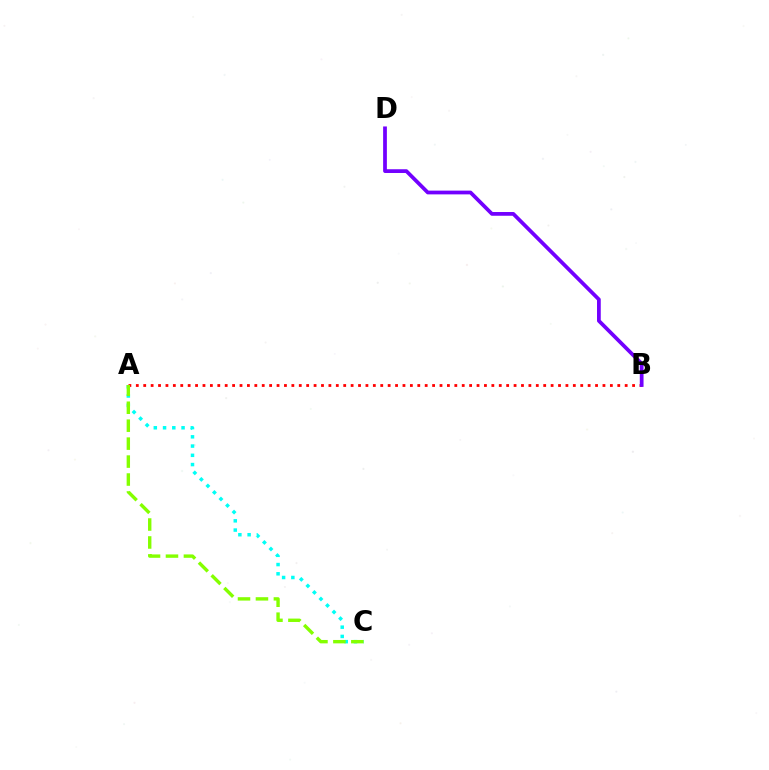{('A', 'C'): [{'color': '#00fff6', 'line_style': 'dotted', 'thickness': 2.51}, {'color': '#84ff00', 'line_style': 'dashed', 'thickness': 2.44}], ('A', 'B'): [{'color': '#ff0000', 'line_style': 'dotted', 'thickness': 2.01}], ('B', 'D'): [{'color': '#7200ff', 'line_style': 'solid', 'thickness': 2.7}]}